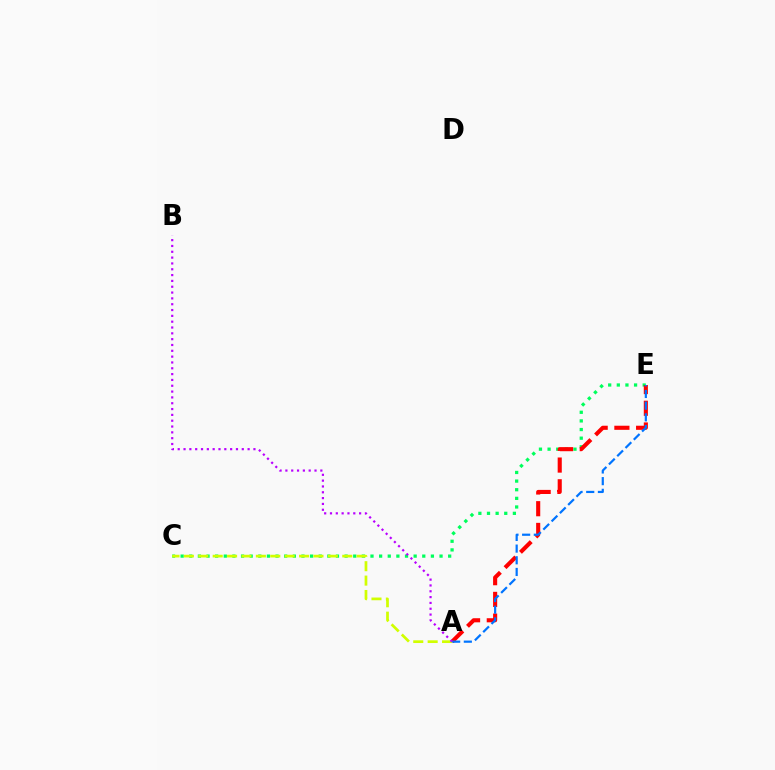{('C', 'E'): [{'color': '#00ff5c', 'line_style': 'dotted', 'thickness': 2.34}], ('A', 'E'): [{'color': '#ff0000', 'line_style': 'dashed', 'thickness': 2.95}, {'color': '#0074ff', 'line_style': 'dashed', 'thickness': 1.59}], ('A', 'C'): [{'color': '#d1ff00', 'line_style': 'dashed', 'thickness': 1.96}], ('A', 'B'): [{'color': '#b900ff', 'line_style': 'dotted', 'thickness': 1.58}]}